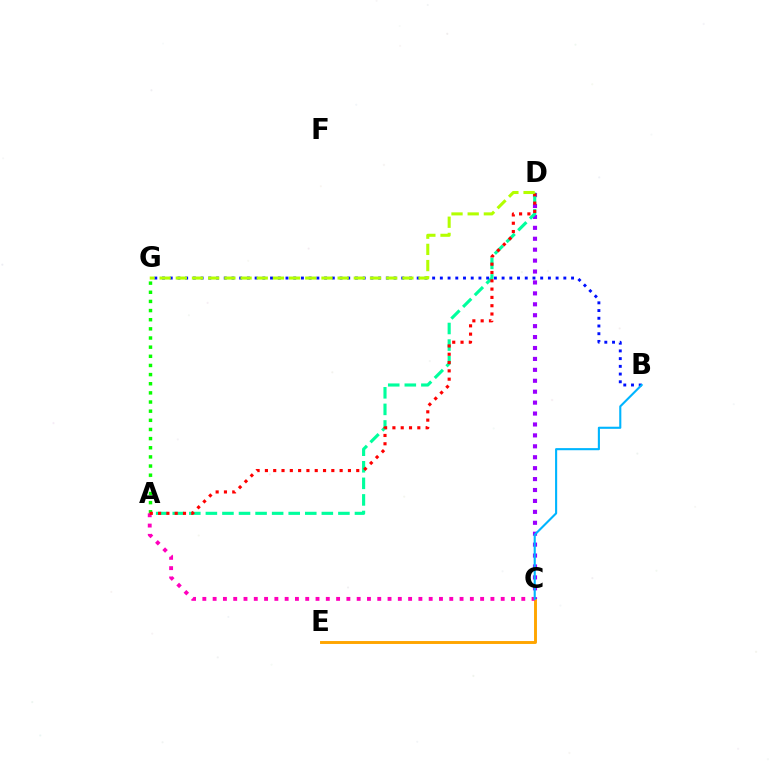{('C', 'E'): [{'color': '#ffa500', 'line_style': 'solid', 'thickness': 2.1}], ('A', 'G'): [{'color': '#08ff00', 'line_style': 'dotted', 'thickness': 2.48}], ('C', 'D'): [{'color': '#9b00ff', 'line_style': 'dotted', 'thickness': 2.97}], ('A', 'D'): [{'color': '#00ff9d', 'line_style': 'dashed', 'thickness': 2.25}, {'color': '#ff0000', 'line_style': 'dotted', 'thickness': 2.26}], ('A', 'C'): [{'color': '#ff00bd', 'line_style': 'dotted', 'thickness': 2.8}], ('B', 'G'): [{'color': '#0010ff', 'line_style': 'dotted', 'thickness': 2.1}], ('B', 'C'): [{'color': '#00b5ff', 'line_style': 'solid', 'thickness': 1.52}], ('D', 'G'): [{'color': '#b3ff00', 'line_style': 'dashed', 'thickness': 2.2}]}